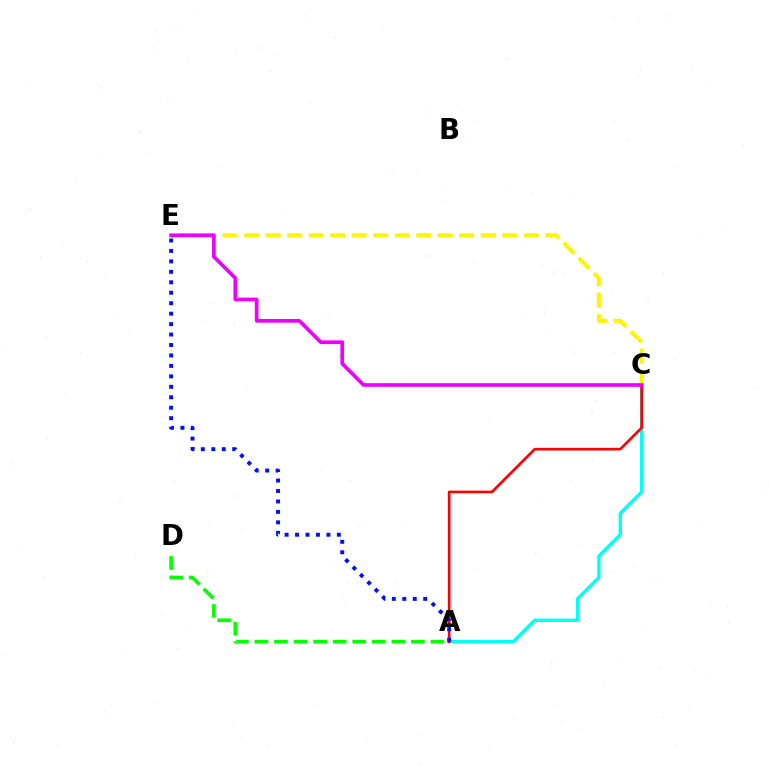{('A', 'C'): [{'color': '#00fff6', 'line_style': 'solid', 'thickness': 2.42}, {'color': '#ff0000', 'line_style': 'solid', 'thickness': 1.91}], ('A', 'E'): [{'color': '#0010ff', 'line_style': 'dotted', 'thickness': 2.84}], ('A', 'D'): [{'color': '#08ff00', 'line_style': 'dashed', 'thickness': 2.66}], ('C', 'E'): [{'color': '#fcf500', 'line_style': 'dashed', 'thickness': 2.92}, {'color': '#ee00ff', 'line_style': 'solid', 'thickness': 2.66}]}